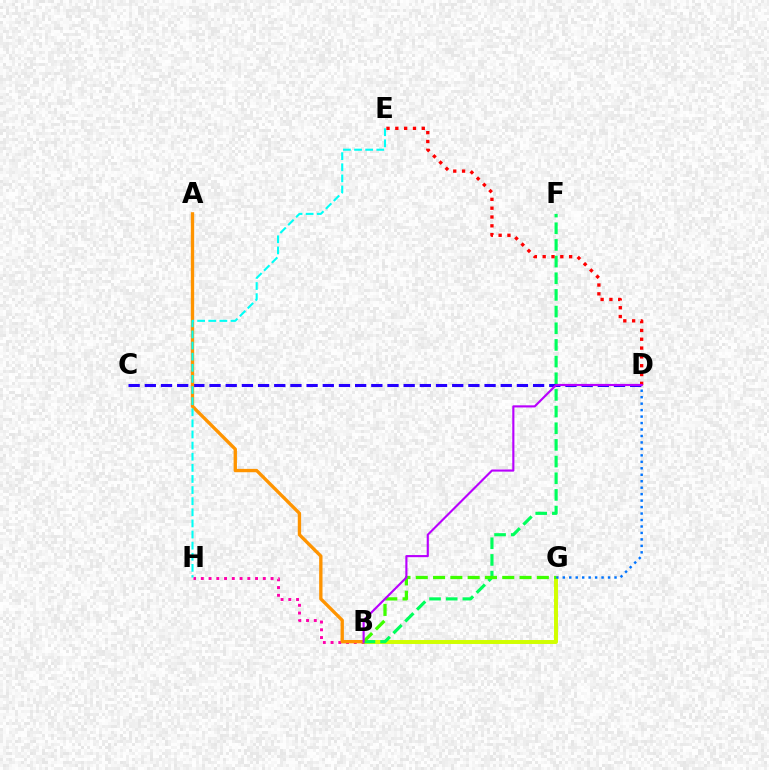{('B', 'G'): [{'color': '#d1ff00', 'line_style': 'solid', 'thickness': 2.84}, {'color': '#3dff00', 'line_style': 'dashed', 'thickness': 2.35}], ('B', 'H'): [{'color': '#ff00ac', 'line_style': 'dotted', 'thickness': 2.11}], ('C', 'D'): [{'color': '#2500ff', 'line_style': 'dashed', 'thickness': 2.2}], ('A', 'B'): [{'color': '#ff9400', 'line_style': 'solid', 'thickness': 2.4}], ('B', 'F'): [{'color': '#00ff5c', 'line_style': 'dashed', 'thickness': 2.26}], ('D', 'G'): [{'color': '#0074ff', 'line_style': 'dotted', 'thickness': 1.76}], ('D', 'E'): [{'color': '#ff0000', 'line_style': 'dotted', 'thickness': 2.4}], ('E', 'H'): [{'color': '#00fff6', 'line_style': 'dashed', 'thickness': 1.51}], ('B', 'D'): [{'color': '#b900ff', 'line_style': 'solid', 'thickness': 1.54}]}